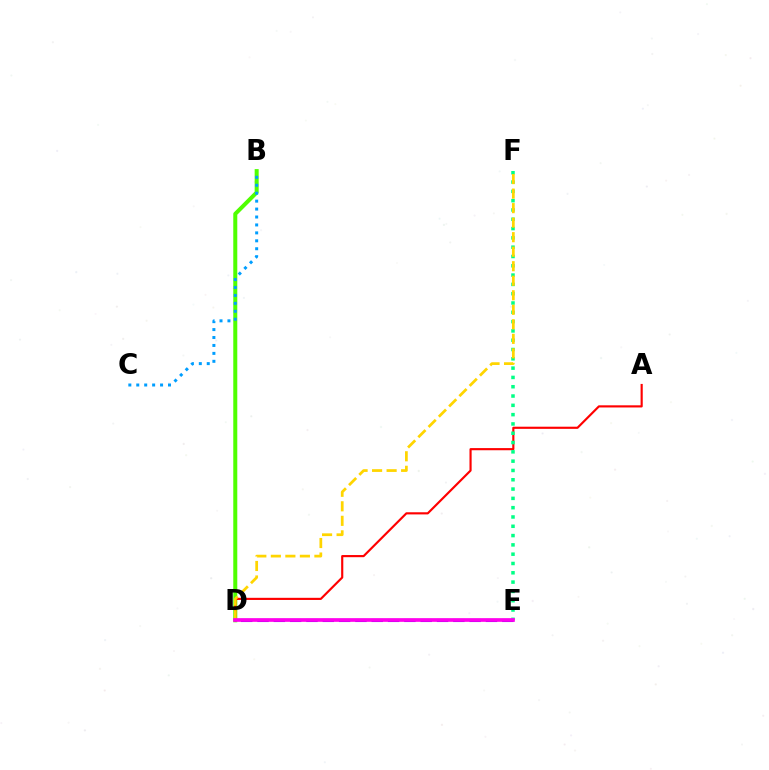{('B', 'D'): [{'color': '#4fff00', 'line_style': 'solid', 'thickness': 2.89}], ('D', 'E'): [{'color': '#3700ff', 'line_style': 'dashed', 'thickness': 2.22}, {'color': '#ff00ed', 'line_style': 'solid', 'thickness': 2.66}], ('A', 'D'): [{'color': '#ff0000', 'line_style': 'solid', 'thickness': 1.55}], ('E', 'F'): [{'color': '#00ff86', 'line_style': 'dotted', 'thickness': 2.53}], ('D', 'F'): [{'color': '#ffd500', 'line_style': 'dashed', 'thickness': 1.97}], ('B', 'C'): [{'color': '#009eff', 'line_style': 'dotted', 'thickness': 2.16}]}